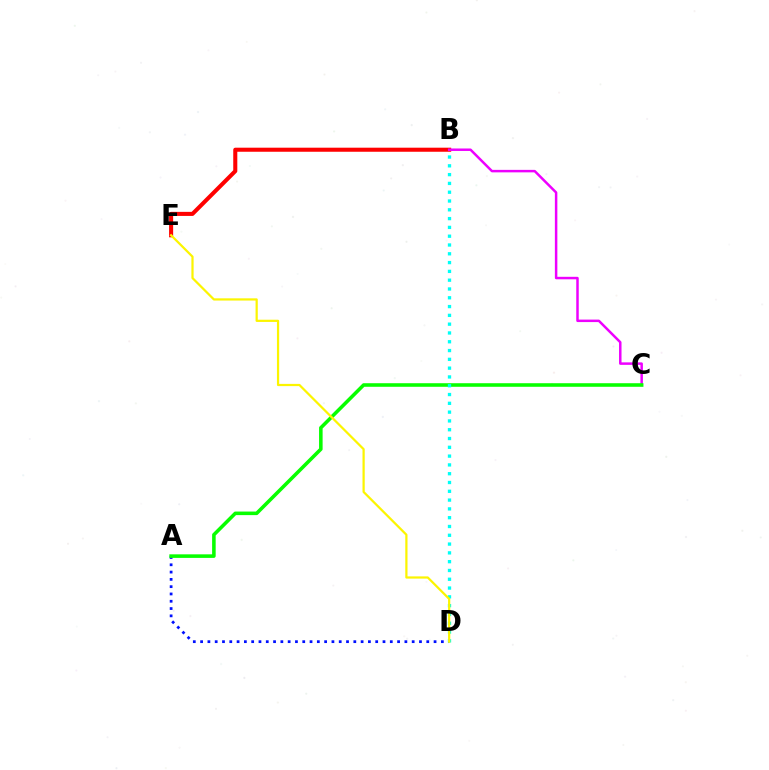{('B', 'E'): [{'color': '#ff0000', 'line_style': 'solid', 'thickness': 2.93}], ('A', 'D'): [{'color': '#0010ff', 'line_style': 'dotted', 'thickness': 1.98}], ('B', 'C'): [{'color': '#ee00ff', 'line_style': 'solid', 'thickness': 1.79}], ('A', 'C'): [{'color': '#08ff00', 'line_style': 'solid', 'thickness': 2.56}], ('B', 'D'): [{'color': '#00fff6', 'line_style': 'dotted', 'thickness': 2.39}], ('D', 'E'): [{'color': '#fcf500', 'line_style': 'solid', 'thickness': 1.6}]}